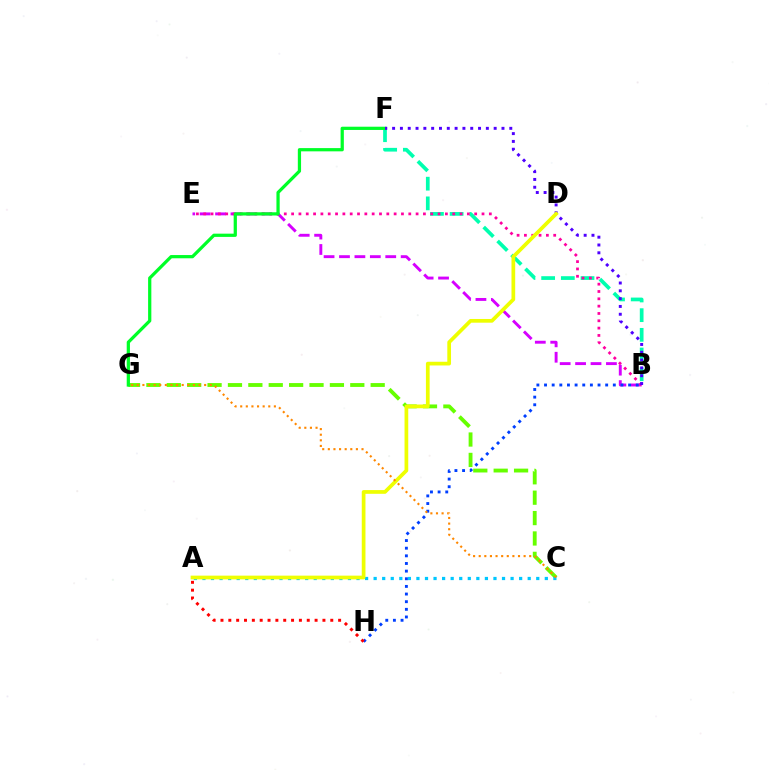{('B', 'E'): [{'color': '#d600ff', 'line_style': 'dashed', 'thickness': 2.09}, {'color': '#ff00a0', 'line_style': 'dotted', 'thickness': 1.99}], ('B', 'F'): [{'color': '#00ffaf', 'line_style': 'dashed', 'thickness': 2.67}, {'color': '#4f00ff', 'line_style': 'dotted', 'thickness': 2.12}], ('C', 'G'): [{'color': '#66ff00', 'line_style': 'dashed', 'thickness': 2.77}, {'color': '#ff8800', 'line_style': 'dotted', 'thickness': 1.53}], ('A', 'C'): [{'color': '#00c7ff', 'line_style': 'dotted', 'thickness': 2.33}], ('B', 'H'): [{'color': '#003fff', 'line_style': 'dotted', 'thickness': 2.08}], ('F', 'G'): [{'color': '#00ff27', 'line_style': 'solid', 'thickness': 2.33}], ('A', 'H'): [{'color': '#ff0000', 'line_style': 'dotted', 'thickness': 2.13}], ('A', 'D'): [{'color': '#eeff00', 'line_style': 'solid', 'thickness': 2.68}]}